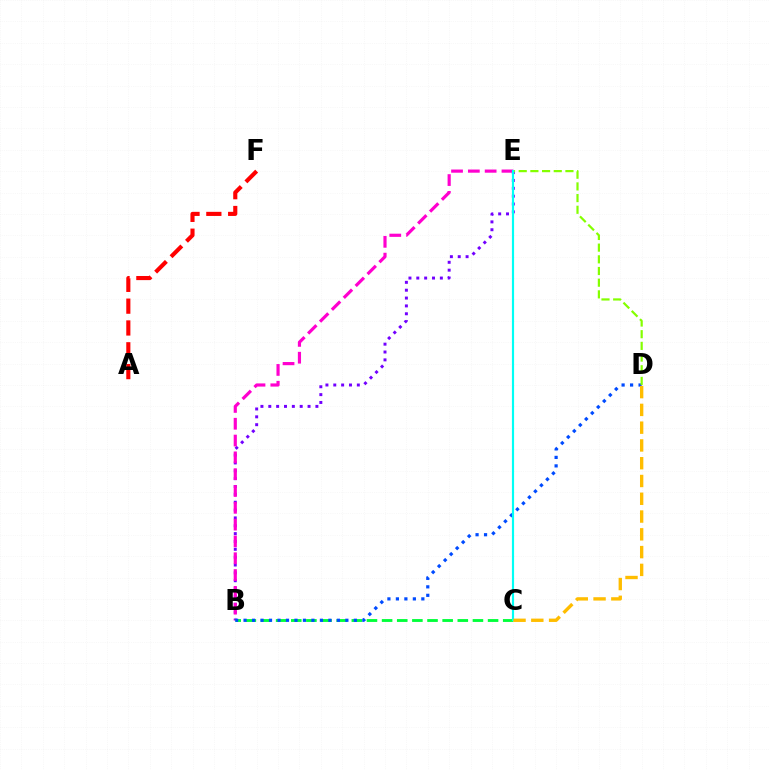{('B', 'E'): [{'color': '#7200ff', 'line_style': 'dotted', 'thickness': 2.13}, {'color': '#ff00cf', 'line_style': 'dashed', 'thickness': 2.28}], ('B', 'C'): [{'color': '#00ff39', 'line_style': 'dashed', 'thickness': 2.06}], ('B', 'D'): [{'color': '#004bff', 'line_style': 'dotted', 'thickness': 2.31}], ('A', 'F'): [{'color': '#ff0000', 'line_style': 'dashed', 'thickness': 2.96}], ('D', 'E'): [{'color': '#84ff00', 'line_style': 'dashed', 'thickness': 1.59}], ('C', 'E'): [{'color': '#00fff6', 'line_style': 'solid', 'thickness': 1.56}], ('C', 'D'): [{'color': '#ffbd00', 'line_style': 'dashed', 'thickness': 2.42}]}